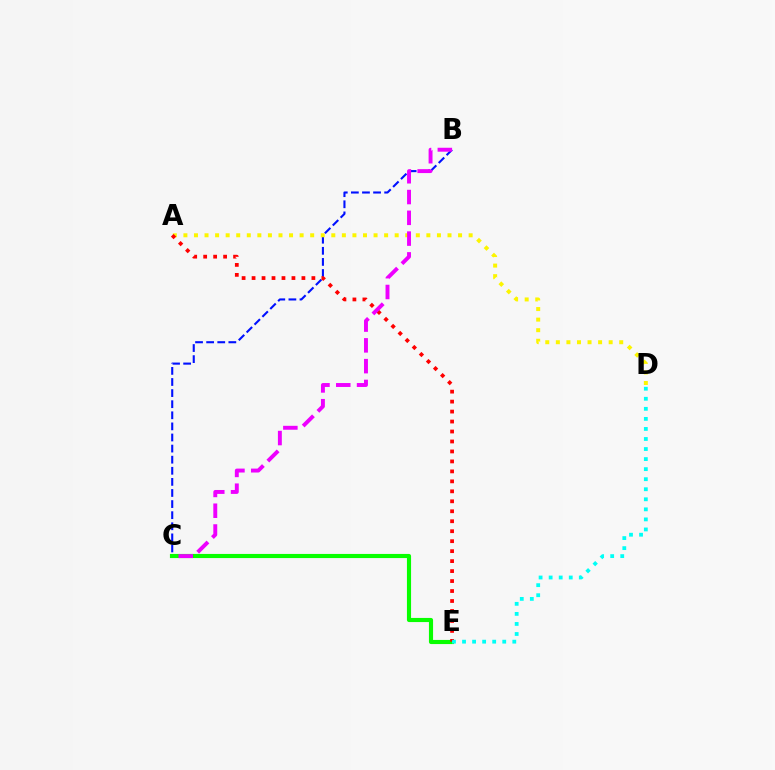{('B', 'C'): [{'color': '#0010ff', 'line_style': 'dashed', 'thickness': 1.51}, {'color': '#ee00ff', 'line_style': 'dashed', 'thickness': 2.82}], ('C', 'E'): [{'color': '#08ff00', 'line_style': 'solid', 'thickness': 2.97}], ('A', 'D'): [{'color': '#fcf500', 'line_style': 'dotted', 'thickness': 2.87}], ('A', 'E'): [{'color': '#ff0000', 'line_style': 'dotted', 'thickness': 2.71}], ('D', 'E'): [{'color': '#00fff6', 'line_style': 'dotted', 'thickness': 2.73}]}